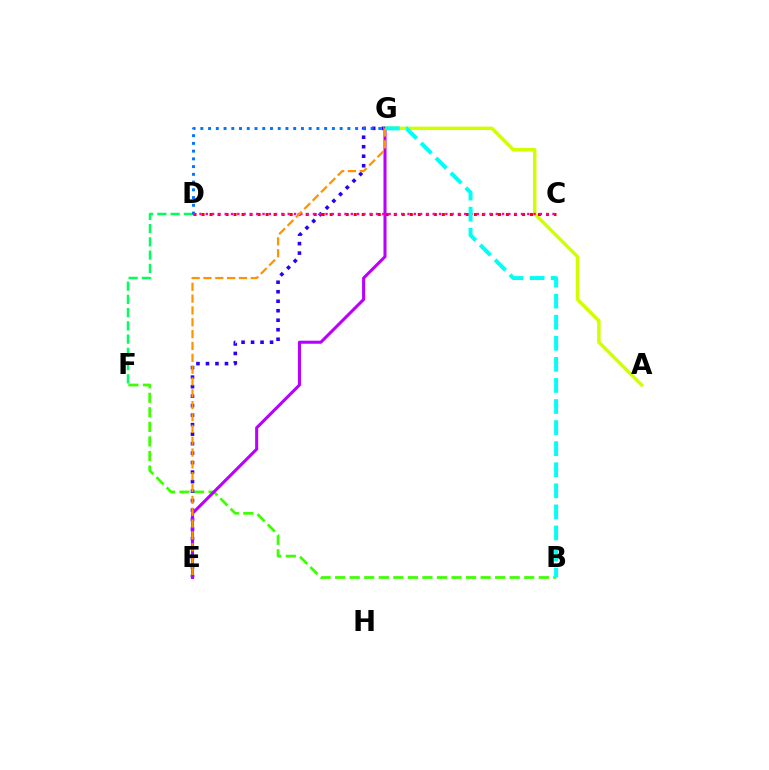{('B', 'F'): [{'color': '#3dff00', 'line_style': 'dashed', 'thickness': 1.98}], ('E', 'G'): [{'color': '#2500ff', 'line_style': 'dotted', 'thickness': 2.58}, {'color': '#b900ff', 'line_style': 'solid', 'thickness': 2.2}, {'color': '#ff9400', 'line_style': 'dashed', 'thickness': 1.61}], ('D', 'F'): [{'color': '#00ff5c', 'line_style': 'dashed', 'thickness': 1.8}], ('A', 'G'): [{'color': '#d1ff00', 'line_style': 'solid', 'thickness': 2.49}], ('C', 'D'): [{'color': '#ff0000', 'line_style': 'dotted', 'thickness': 2.18}, {'color': '#ff00ac', 'line_style': 'dotted', 'thickness': 1.71}], ('D', 'G'): [{'color': '#0074ff', 'line_style': 'dotted', 'thickness': 2.1}], ('B', 'G'): [{'color': '#00fff6', 'line_style': 'dashed', 'thickness': 2.86}]}